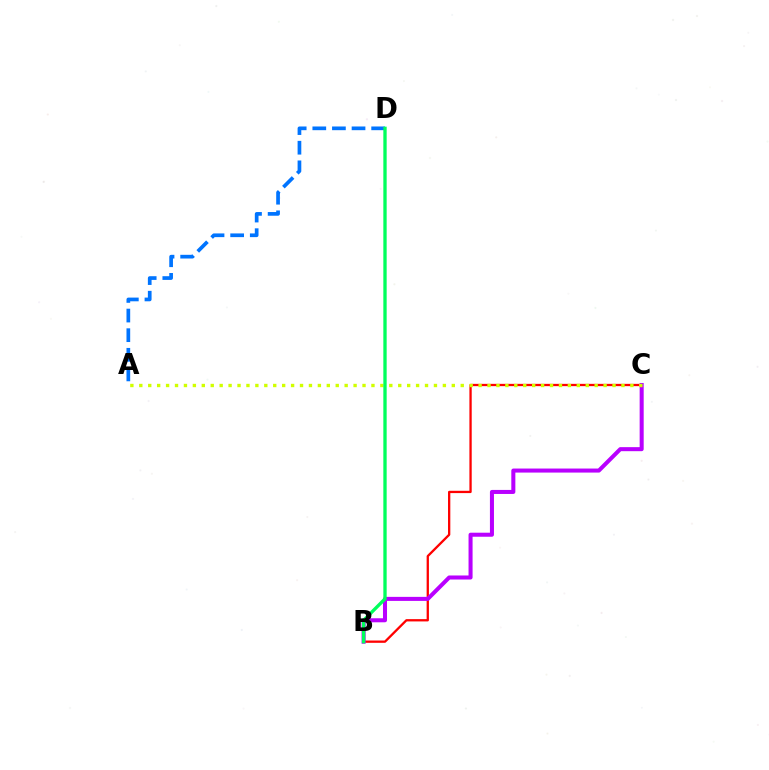{('B', 'C'): [{'color': '#ff0000', 'line_style': 'solid', 'thickness': 1.66}, {'color': '#b900ff', 'line_style': 'solid', 'thickness': 2.91}], ('A', 'C'): [{'color': '#d1ff00', 'line_style': 'dotted', 'thickness': 2.43}], ('A', 'D'): [{'color': '#0074ff', 'line_style': 'dashed', 'thickness': 2.67}], ('B', 'D'): [{'color': '#00ff5c', 'line_style': 'solid', 'thickness': 2.39}]}